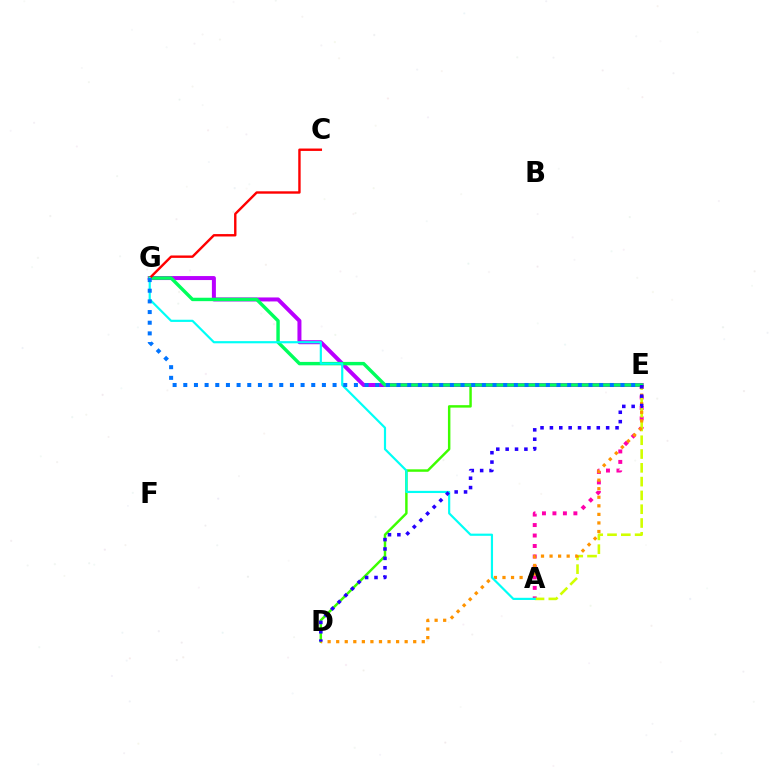{('D', 'E'): [{'color': '#3dff00', 'line_style': 'solid', 'thickness': 1.77}, {'color': '#ff9400', 'line_style': 'dotted', 'thickness': 2.33}, {'color': '#2500ff', 'line_style': 'dotted', 'thickness': 2.55}], ('A', 'E'): [{'color': '#ff00ac', 'line_style': 'dotted', 'thickness': 2.85}, {'color': '#d1ff00', 'line_style': 'dashed', 'thickness': 1.87}], ('E', 'G'): [{'color': '#b900ff', 'line_style': 'solid', 'thickness': 2.88}, {'color': '#00ff5c', 'line_style': 'solid', 'thickness': 2.46}, {'color': '#0074ff', 'line_style': 'dotted', 'thickness': 2.9}], ('C', 'G'): [{'color': '#ff0000', 'line_style': 'solid', 'thickness': 1.73}], ('A', 'G'): [{'color': '#00fff6', 'line_style': 'solid', 'thickness': 1.57}]}